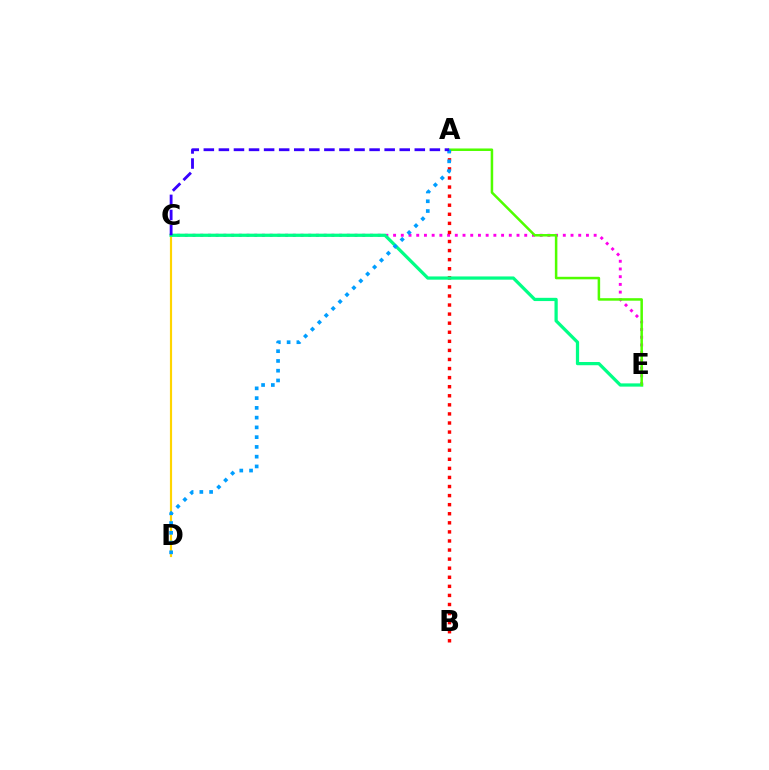{('C', 'E'): [{'color': '#ff00ed', 'line_style': 'dotted', 'thickness': 2.1}, {'color': '#00ff86', 'line_style': 'solid', 'thickness': 2.33}], ('A', 'B'): [{'color': '#ff0000', 'line_style': 'dotted', 'thickness': 2.47}], ('C', 'D'): [{'color': '#ffd500', 'line_style': 'solid', 'thickness': 1.56}], ('A', 'E'): [{'color': '#4fff00', 'line_style': 'solid', 'thickness': 1.81}], ('A', 'D'): [{'color': '#009eff', 'line_style': 'dotted', 'thickness': 2.65}], ('A', 'C'): [{'color': '#3700ff', 'line_style': 'dashed', 'thickness': 2.05}]}